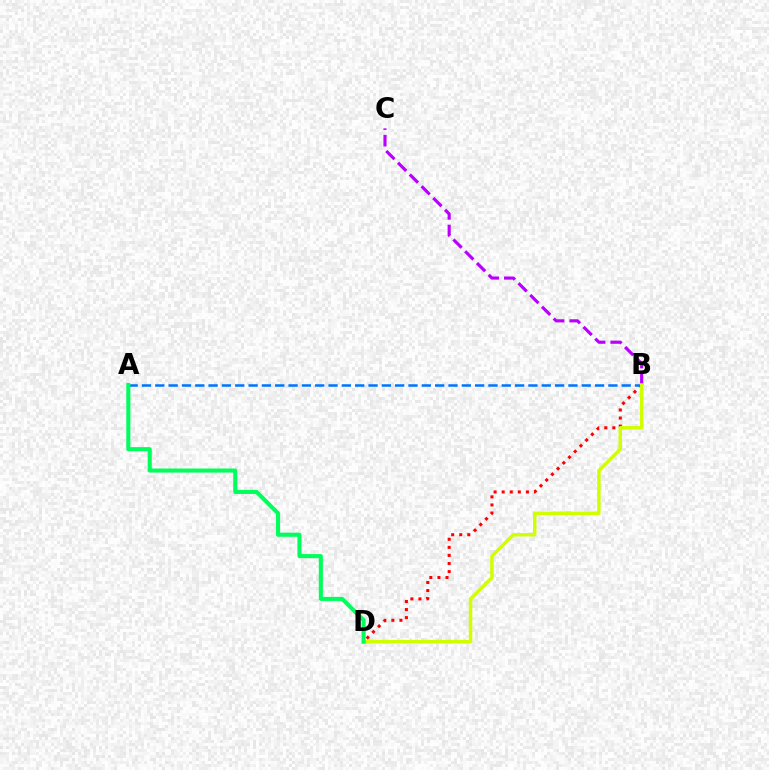{('B', 'D'): [{'color': '#ff0000', 'line_style': 'dotted', 'thickness': 2.19}, {'color': '#d1ff00', 'line_style': 'solid', 'thickness': 2.49}], ('A', 'B'): [{'color': '#0074ff', 'line_style': 'dashed', 'thickness': 1.81}], ('B', 'C'): [{'color': '#b900ff', 'line_style': 'dashed', 'thickness': 2.26}], ('A', 'D'): [{'color': '#00ff5c', 'line_style': 'solid', 'thickness': 2.94}]}